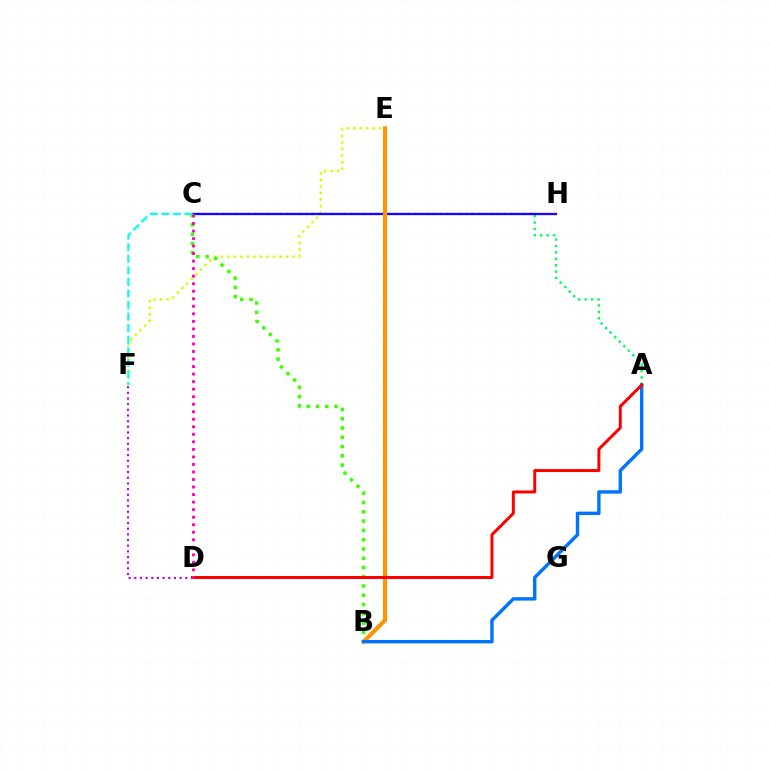{('A', 'C'): [{'color': '#00ff5c', 'line_style': 'dotted', 'thickness': 1.74}], ('E', 'F'): [{'color': '#d1ff00', 'line_style': 'dotted', 'thickness': 1.77}], ('C', 'H'): [{'color': '#2500ff', 'line_style': 'solid', 'thickness': 1.66}], ('D', 'F'): [{'color': '#b900ff', 'line_style': 'dotted', 'thickness': 1.54}], ('C', 'F'): [{'color': '#00fff6', 'line_style': 'dashed', 'thickness': 1.57}], ('B', 'E'): [{'color': '#ff9400', 'line_style': 'solid', 'thickness': 2.96}], ('B', 'C'): [{'color': '#3dff00', 'line_style': 'dotted', 'thickness': 2.52}], ('A', 'B'): [{'color': '#0074ff', 'line_style': 'solid', 'thickness': 2.45}], ('A', 'D'): [{'color': '#ff0000', 'line_style': 'solid', 'thickness': 2.15}], ('C', 'D'): [{'color': '#ff00ac', 'line_style': 'dotted', 'thickness': 2.05}]}